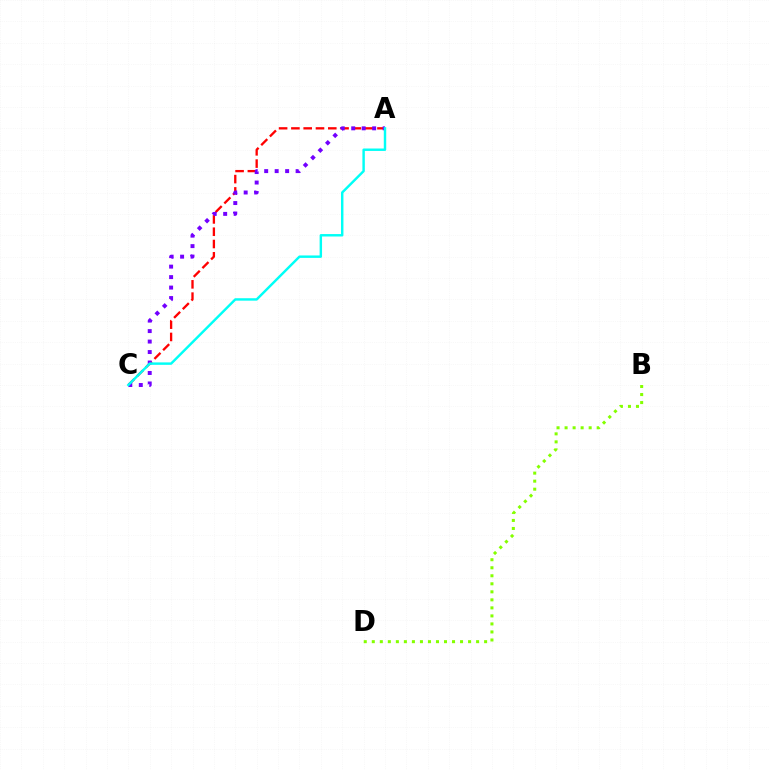{('A', 'C'): [{'color': '#ff0000', 'line_style': 'dashed', 'thickness': 1.67}, {'color': '#7200ff', 'line_style': 'dotted', 'thickness': 2.85}, {'color': '#00fff6', 'line_style': 'solid', 'thickness': 1.75}], ('B', 'D'): [{'color': '#84ff00', 'line_style': 'dotted', 'thickness': 2.18}]}